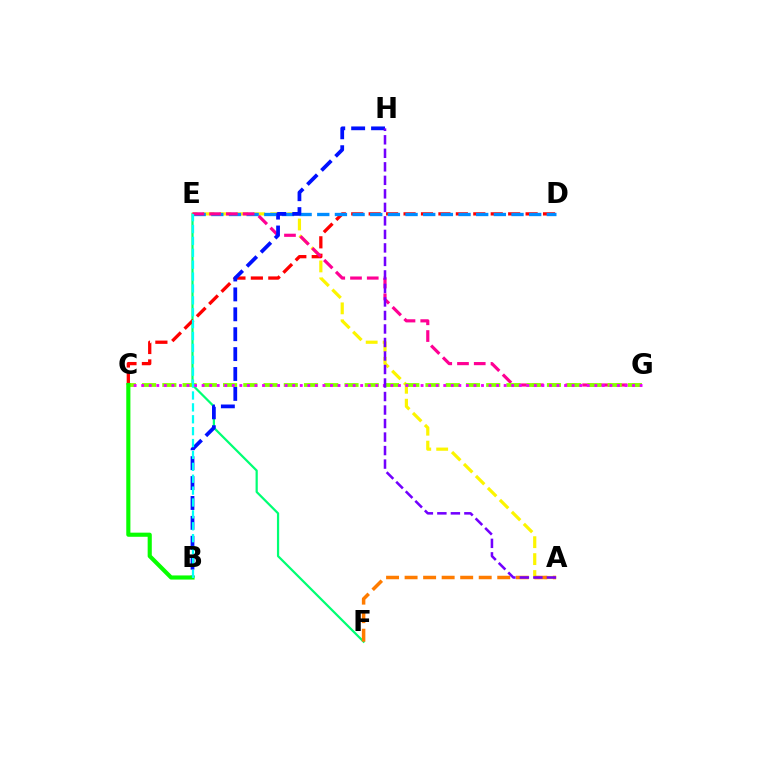{('E', 'F'): [{'color': '#00ff74', 'line_style': 'solid', 'thickness': 1.6}], ('A', 'E'): [{'color': '#fcf500', 'line_style': 'dashed', 'thickness': 2.3}], ('C', 'D'): [{'color': '#ff0000', 'line_style': 'dashed', 'thickness': 2.37}], ('D', 'E'): [{'color': '#008cff', 'line_style': 'dashed', 'thickness': 2.4}], ('E', 'G'): [{'color': '#ff0094', 'line_style': 'dashed', 'thickness': 2.28}], ('C', 'G'): [{'color': '#84ff00', 'line_style': 'dashed', 'thickness': 2.75}, {'color': '#ee00ff', 'line_style': 'dotted', 'thickness': 2.05}], ('B', 'H'): [{'color': '#0010ff', 'line_style': 'dashed', 'thickness': 2.7}], ('A', 'F'): [{'color': '#ff7c00', 'line_style': 'dashed', 'thickness': 2.52}], ('A', 'H'): [{'color': '#7200ff', 'line_style': 'dashed', 'thickness': 1.84}], ('B', 'C'): [{'color': '#08ff00', 'line_style': 'solid', 'thickness': 2.97}], ('B', 'E'): [{'color': '#00fff6', 'line_style': 'dashed', 'thickness': 1.62}]}